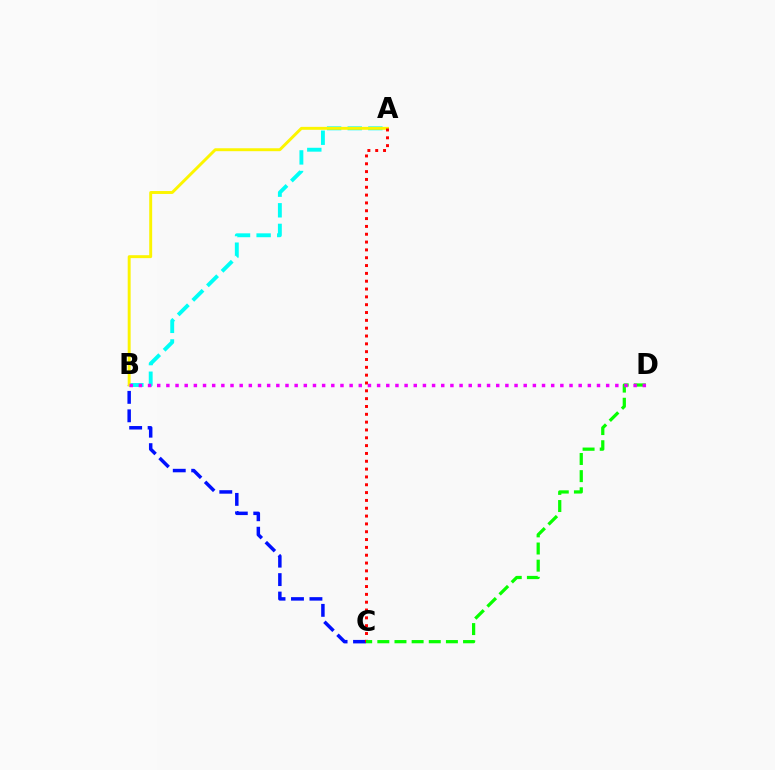{('A', 'B'): [{'color': '#00fff6', 'line_style': 'dashed', 'thickness': 2.8}, {'color': '#fcf500', 'line_style': 'solid', 'thickness': 2.11}], ('B', 'C'): [{'color': '#0010ff', 'line_style': 'dashed', 'thickness': 2.51}], ('A', 'C'): [{'color': '#ff0000', 'line_style': 'dotted', 'thickness': 2.13}], ('C', 'D'): [{'color': '#08ff00', 'line_style': 'dashed', 'thickness': 2.33}], ('B', 'D'): [{'color': '#ee00ff', 'line_style': 'dotted', 'thickness': 2.49}]}